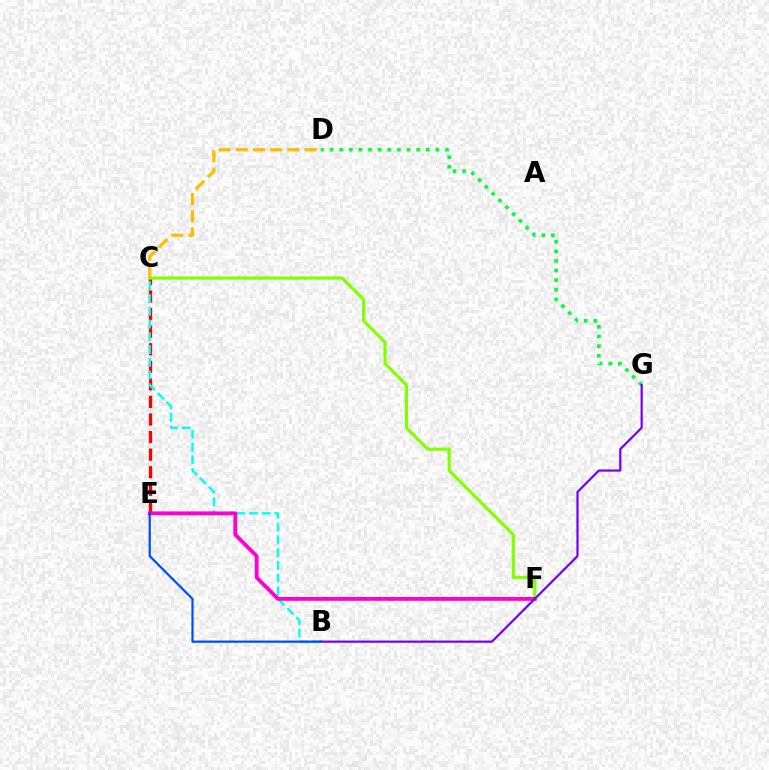{('C', 'E'): [{'color': '#ff0000', 'line_style': 'dashed', 'thickness': 2.39}], ('D', 'G'): [{'color': '#00ff39', 'line_style': 'dotted', 'thickness': 2.61}], ('B', 'C'): [{'color': '#00fff6', 'line_style': 'dashed', 'thickness': 1.73}], ('C', 'F'): [{'color': '#84ff00', 'line_style': 'solid', 'thickness': 2.29}], ('E', 'F'): [{'color': '#ff00cf', 'line_style': 'solid', 'thickness': 2.75}], ('B', 'G'): [{'color': '#7200ff', 'line_style': 'solid', 'thickness': 1.59}], ('C', 'D'): [{'color': '#ffbd00', 'line_style': 'dashed', 'thickness': 2.34}], ('B', 'E'): [{'color': '#004bff', 'line_style': 'solid', 'thickness': 1.59}]}